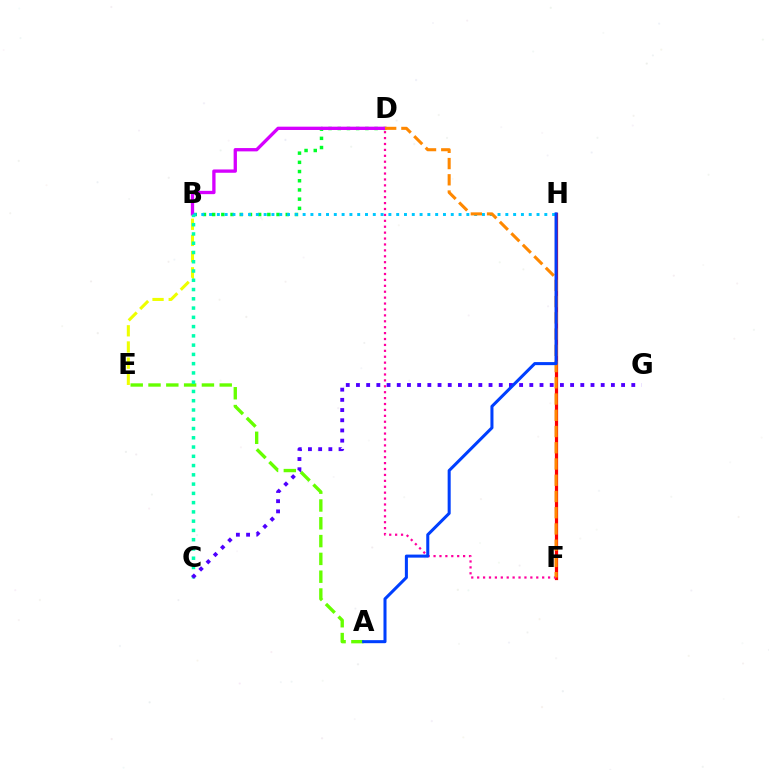{('B', 'E'): [{'color': '#eeff00', 'line_style': 'dashed', 'thickness': 2.2}], ('F', 'H'): [{'color': '#ff0000', 'line_style': 'solid', 'thickness': 2.31}], ('D', 'F'): [{'color': '#ff00a0', 'line_style': 'dotted', 'thickness': 1.61}, {'color': '#ff8800', 'line_style': 'dashed', 'thickness': 2.21}], ('B', 'D'): [{'color': '#00ff27', 'line_style': 'dotted', 'thickness': 2.5}, {'color': '#d600ff', 'line_style': 'solid', 'thickness': 2.38}], ('B', 'H'): [{'color': '#00c7ff', 'line_style': 'dotted', 'thickness': 2.12}], ('A', 'E'): [{'color': '#66ff00', 'line_style': 'dashed', 'thickness': 2.42}], ('B', 'C'): [{'color': '#00ffaf', 'line_style': 'dotted', 'thickness': 2.52}], ('C', 'G'): [{'color': '#4f00ff', 'line_style': 'dotted', 'thickness': 2.77}], ('A', 'H'): [{'color': '#003fff', 'line_style': 'solid', 'thickness': 2.19}]}